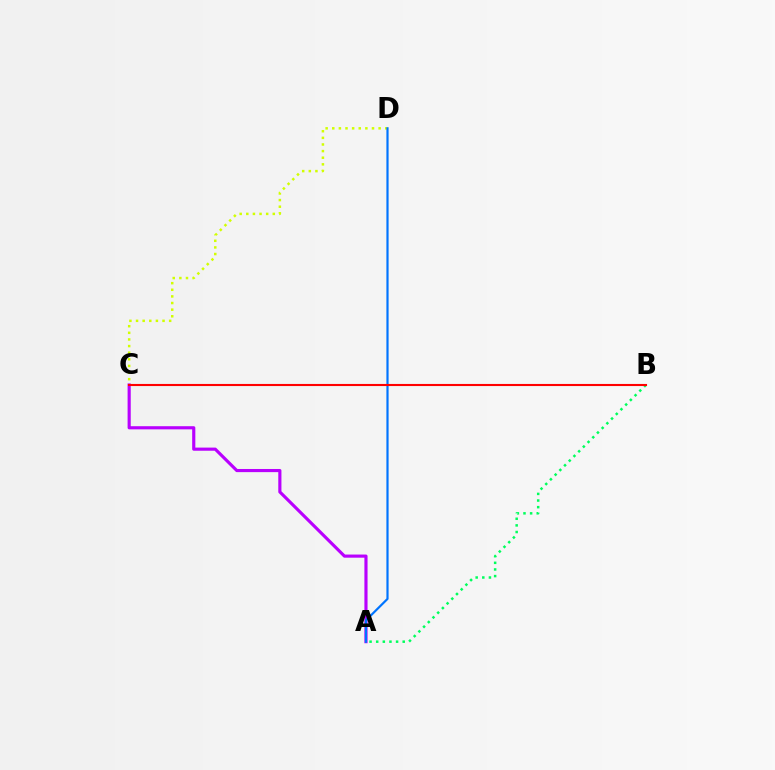{('C', 'D'): [{'color': '#d1ff00', 'line_style': 'dotted', 'thickness': 1.8}], ('A', 'B'): [{'color': '#00ff5c', 'line_style': 'dotted', 'thickness': 1.8}], ('A', 'C'): [{'color': '#b900ff', 'line_style': 'solid', 'thickness': 2.26}], ('A', 'D'): [{'color': '#0074ff', 'line_style': 'solid', 'thickness': 1.58}], ('B', 'C'): [{'color': '#ff0000', 'line_style': 'solid', 'thickness': 1.51}]}